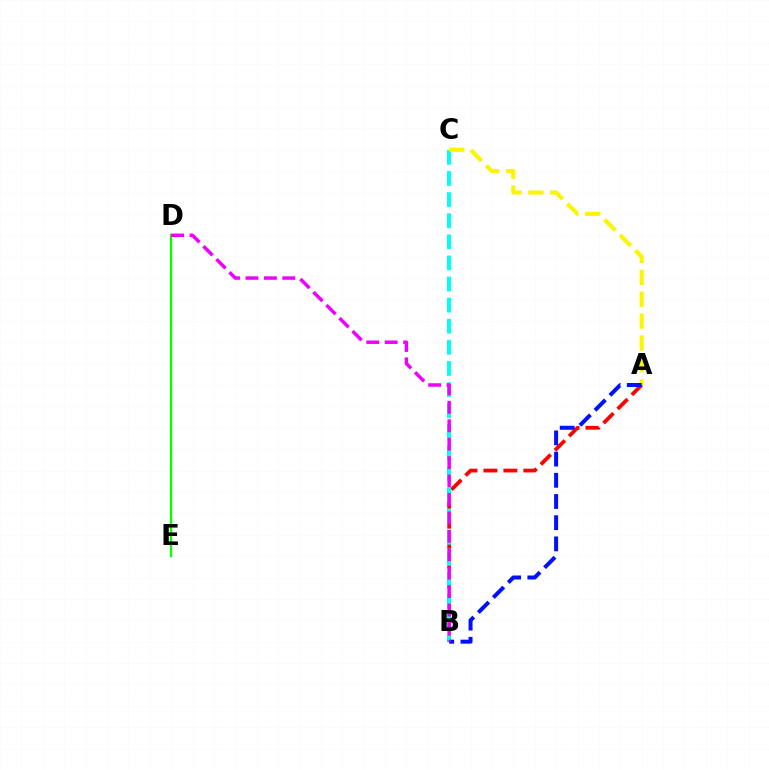{('A', 'B'): [{'color': '#ff0000', 'line_style': 'dashed', 'thickness': 2.71}, {'color': '#0010ff', 'line_style': 'dashed', 'thickness': 2.88}], ('B', 'C'): [{'color': '#00fff6', 'line_style': 'dashed', 'thickness': 2.87}], ('A', 'C'): [{'color': '#fcf500', 'line_style': 'dashed', 'thickness': 2.97}], ('D', 'E'): [{'color': '#08ff00', 'line_style': 'solid', 'thickness': 1.65}], ('B', 'D'): [{'color': '#ee00ff', 'line_style': 'dashed', 'thickness': 2.5}]}